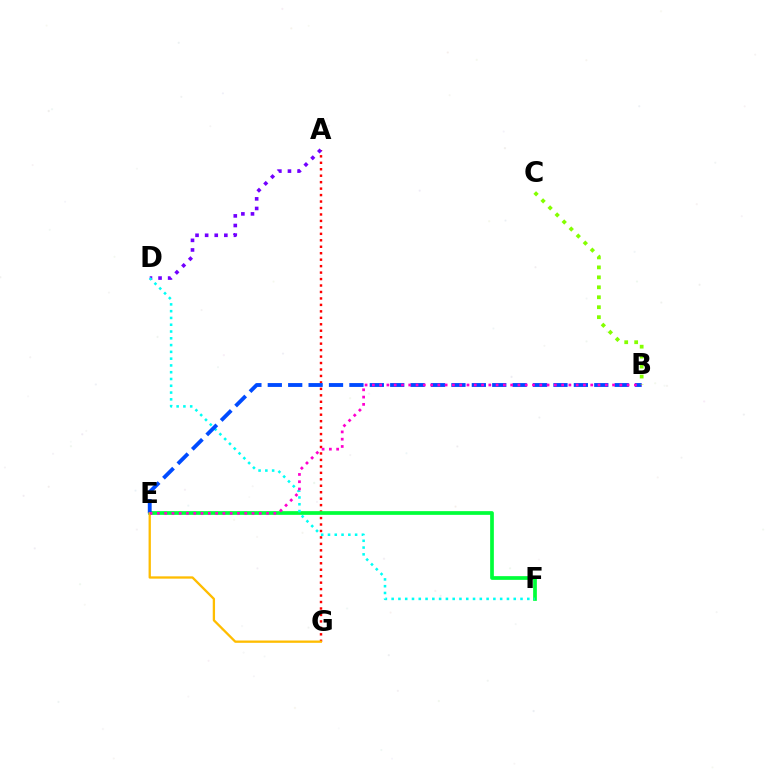{('A', 'G'): [{'color': '#ff0000', 'line_style': 'dotted', 'thickness': 1.75}], ('E', 'F'): [{'color': '#00ff39', 'line_style': 'solid', 'thickness': 2.67}], ('A', 'D'): [{'color': '#7200ff', 'line_style': 'dotted', 'thickness': 2.61}], ('D', 'F'): [{'color': '#00fff6', 'line_style': 'dotted', 'thickness': 1.84}], ('B', 'E'): [{'color': '#004bff', 'line_style': 'dashed', 'thickness': 2.77}, {'color': '#ff00cf', 'line_style': 'dotted', 'thickness': 1.98}], ('E', 'G'): [{'color': '#ffbd00', 'line_style': 'solid', 'thickness': 1.66}], ('B', 'C'): [{'color': '#84ff00', 'line_style': 'dotted', 'thickness': 2.71}]}